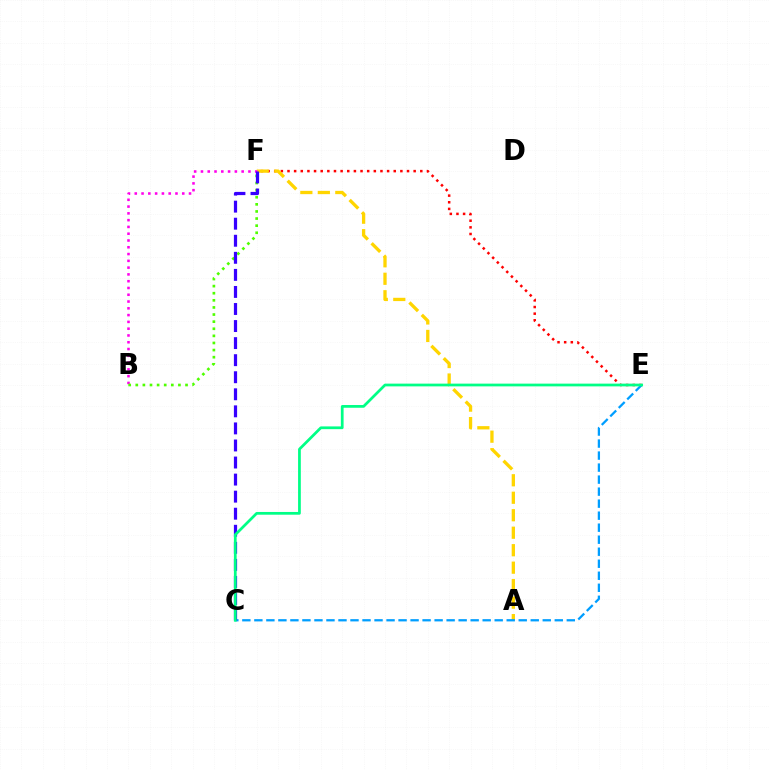{('E', 'F'): [{'color': '#ff0000', 'line_style': 'dotted', 'thickness': 1.8}], ('A', 'F'): [{'color': '#ffd500', 'line_style': 'dashed', 'thickness': 2.37}], ('B', 'F'): [{'color': '#ff00ed', 'line_style': 'dotted', 'thickness': 1.84}, {'color': '#4fff00', 'line_style': 'dotted', 'thickness': 1.93}], ('C', 'E'): [{'color': '#009eff', 'line_style': 'dashed', 'thickness': 1.63}, {'color': '#00ff86', 'line_style': 'solid', 'thickness': 1.97}], ('C', 'F'): [{'color': '#3700ff', 'line_style': 'dashed', 'thickness': 2.32}]}